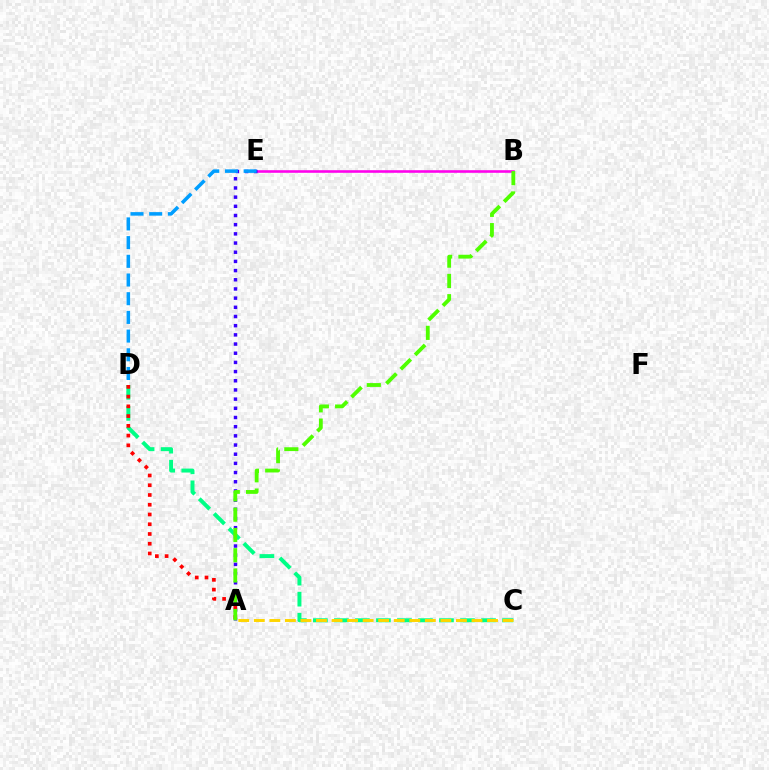{('B', 'E'): [{'color': '#ff00ed', 'line_style': 'solid', 'thickness': 1.87}], ('A', 'E'): [{'color': '#3700ff', 'line_style': 'dotted', 'thickness': 2.49}], ('C', 'D'): [{'color': '#00ff86', 'line_style': 'dashed', 'thickness': 2.86}], ('D', 'E'): [{'color': '#009eff', 'line_style': 'dashed', 'thickness': 2.54}], ('A', 'D'): [{'color': '#ff0000', 'line_style': 'dotted', 'thickness': 2.65}], ('A', 'B'): [{'color': '#4fff00', 'line_style': 'dashed', 'thickness': 2.75}], ('A', 'C'): [{'color': '#ffd500', 'line_style': 'dashed', 'thickness': 2.11}]}